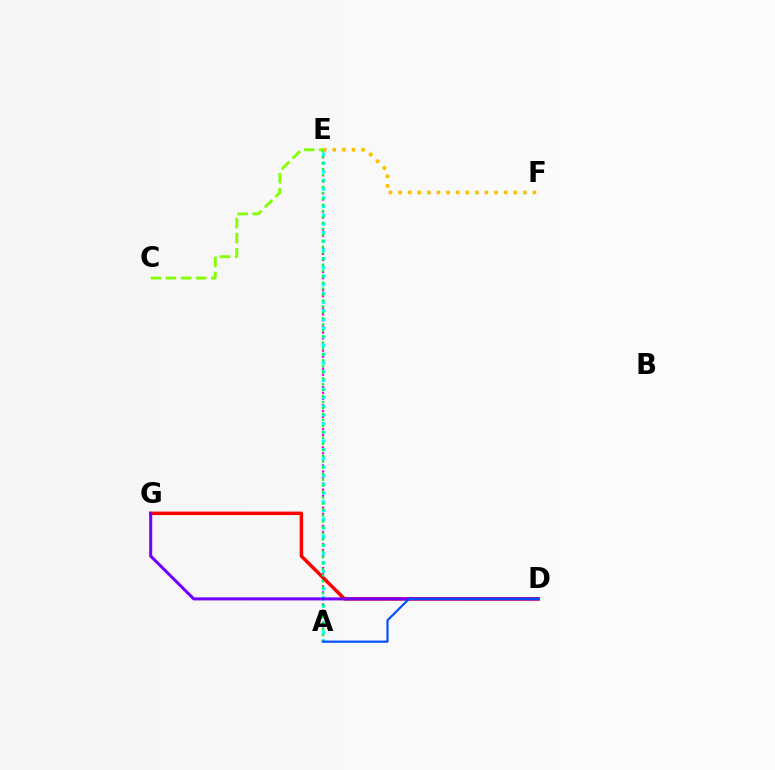{('C', 'E'): [{'color': '#84ff00', 'line_style': 'dashed', 'thickness': 2.05}], ('A', 'E'): [{'color': '#ff00cf', 'line_style': 'dotted', 'thickness': 1.64}, {'color': '#00fff6', 'line_style': 'dotted', 'thickness': 2.36}, {'color': '#00ff39', 'line_style': 'dotted', 'thickness': 1.62}], ('D', 'G'): [{'color': '#ff0000', 'line_style': 'solid', 'thickness': 2.51}, {'color': '#7200ff', 'line_style': 'solid', 'thickness': 2.2}], ('E', 'F'): [{'color': '#ffbd00', 'line_style': 'dotted', 'thickness': 2.61}], ('A', 'D'): [{'color': '#004bff', 'line_style': 'solid', 'thickness': 1.54}]}